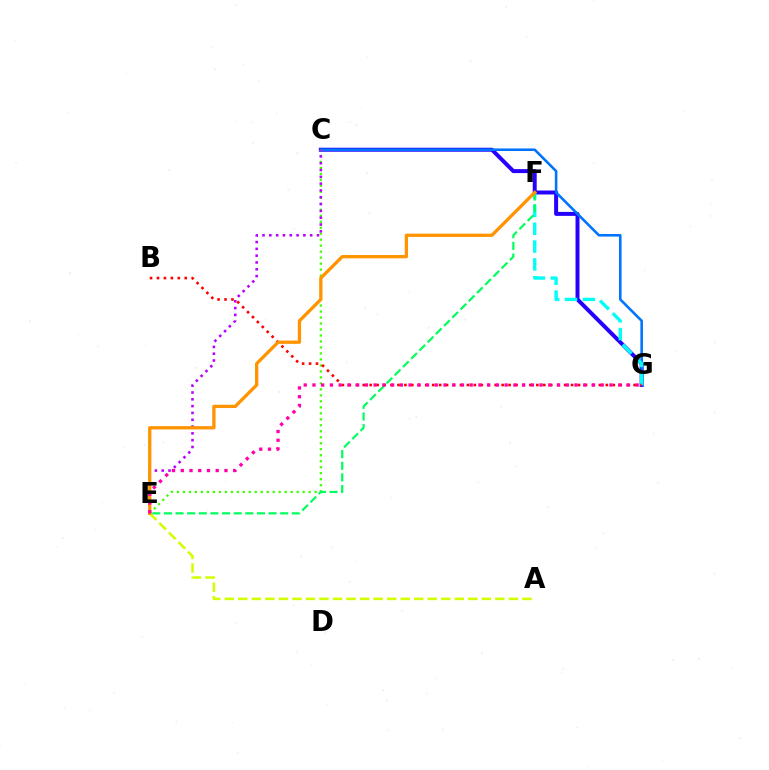{('C', 'G'): [{'color': '#2500ff', 'line_style': 'solid', 'thickness': 2.86}, {'color': '#0074ff', 'line_style': 'solid', 'thickness': 1.86}], ('C', 'E'): [{'color': '#3dff00', 'line_style': 'dotted', 'thickness': 1.63}, {'color': '#b900ff', 'line_style': 'dotted', 'thickness': 1.85}], ('F', 'G'): [{'color': '#00fff6', 'line_style': 'dashed', 'thickness': 2.42}], ('A', 'E'): [{'color': '#d1ff00', 'line_style': 'dashed', 'thickness': 1.84}], ('B', 'G'): [{'color': '#ff0000', 'line_style': 'dotted', 'thickness': 1.89}], ('E', 'F'): [{'color': '#00ff5c', 'line_style': 'dashed', 'thickness': 1.58}, {'color': '#ff9400', 'line_style': 'solid', 'thickness': 2.37}], ('E', 'G'): [{'color': '#ff00ac', 'line_style': 'dotted', 'thickness': 2.37}]}